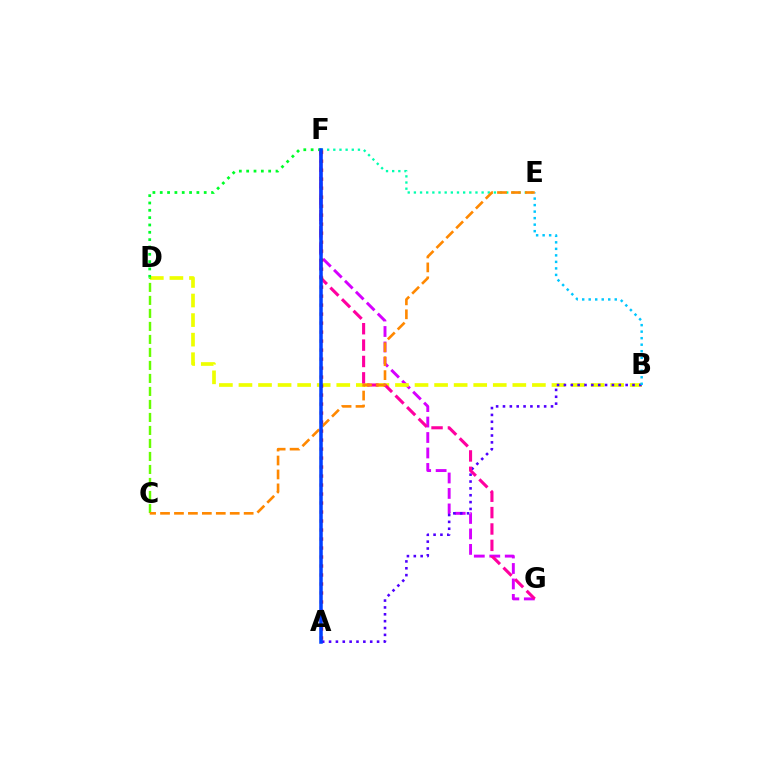{('F', 'G'): [{'color': '#d600ff', 'line_style': 'dashed', 'thickness': 2.1}, {'color': '#ff00a0', 'line_style': 'dashed', 'thickness': 2.23}], ('B', 'D'): [{'color': '#eeff00', 'line_style': 'dashed', 'thickness': 2.66}], ('A', 'B'): [{'color': '#4f00ff', 'line_style': 'dotted', 'thickness': 1.86}], ('C', 'D'): [{'color': '#66ff00', 'line_style': 'dashed', 'thickness': 1.77}], ('E', 'F'): [{'color': '#00ffaf', 'line_style': 'dotted', 'thickness': 1.67}], ('B', 'E'): [{'color': '#00c7ff', 'line_style': 'dotted', 'thickness': 1.77}], ('D', 'F'): [{'color': '#00ff27', 'line_style': 'dotted', 'thickness': 1.99}], ('C', 'E'): [{'color': '#ff8800', 'line_style': 'dashed', 'thickness': 1.89}], ('A', 'F'): [{'color': '#ff0000', 'line_style': 'dotted', 'thickness': 2.44}, {'color': '#003fff', 'line_style': 'solid', 'thickness': 2.54}]}